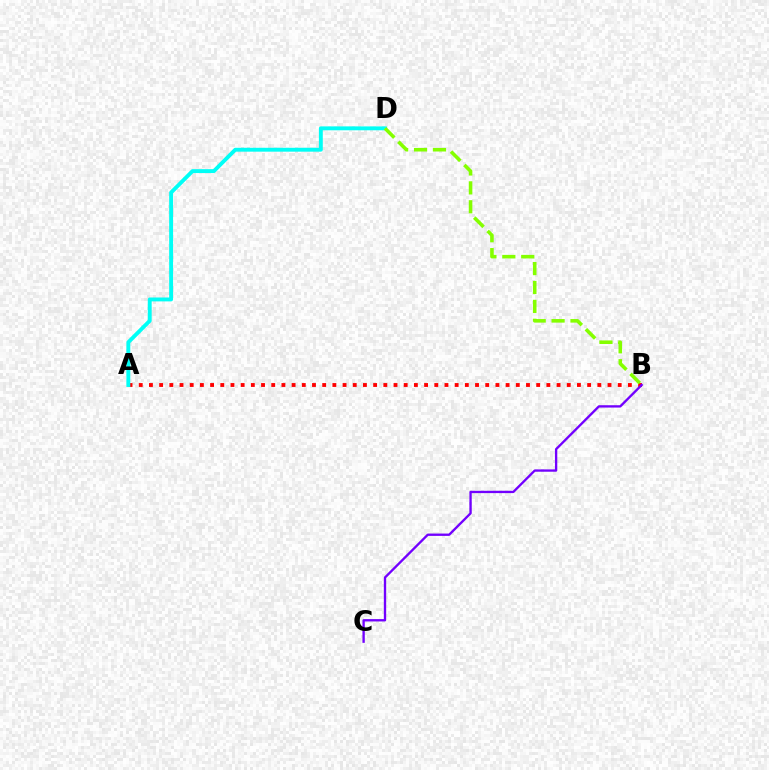{('A', 'B'): [{'color': '#ff0000', 'line_style': 'dotted', 'thickness': 2.77}], ('A', 'D'): [{'color': '#00fff6', 'line_style': 'solid', 'thickness': 2.8}], ('B', 'C'): [{'color': '#7200ff', 'line_style': 'solid', 'thickness': 1.68}], ('B', 'D'): [{'color': '#84ff00', 'line_style': 'dashed', 'thickness': 2.57}]}